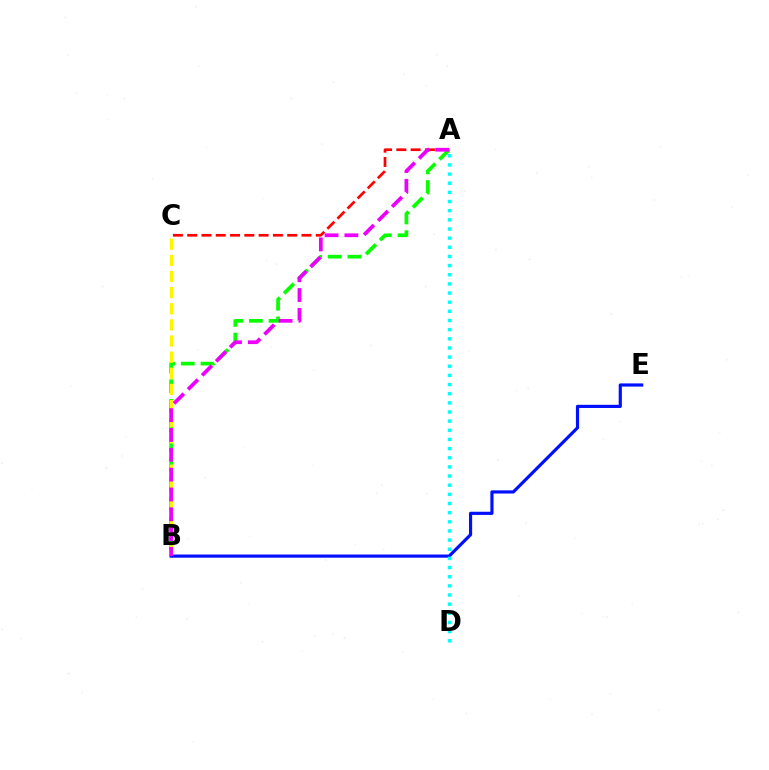{('A', 'B'): [{'color': '#08ff00', 'line_style': 'dashed', 'thickness': 2.67}, {'color': '#ee00ff', 'line_style': 'dashed', 'thickness': 2.69}], ('B', 'C'): [{'color': '#fcf500', 'line_style': 'dashed', 'thickness': 2.19}], ('B', 'E'): [{'color': '#0010ff', 'line_style': 'solid', 'thickness': 2.28}], ('A', 'C'): [{'color': '#ff0000', 'line_style': 'dashed', 'thickness': 1.94}], ('A', 'D'): [{'color': '#00fff6', 'line_style': 'dotted', 'thickness': 2.49}]}